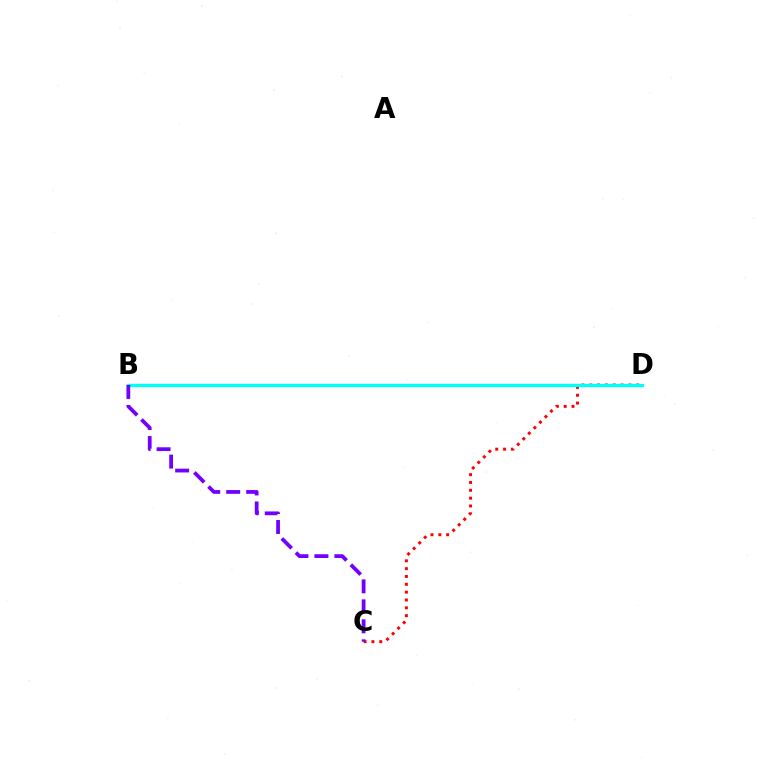{('B', 'D'): [{'color': '#84ff00', 'line_style': 'dashed', 'thickness': 2.15}, {'color': '#00fff6', 'line_style': 'solid', 'thickness': 2.39}], ('C', 'D'): [{'color': '#ff0000', 'line_style': 'dotted', 'thickness': 2.13}], ('B', 'C'): [{'color': '#7200ff', 'line_style': 'dashed', 'thickness': 2.71}]}